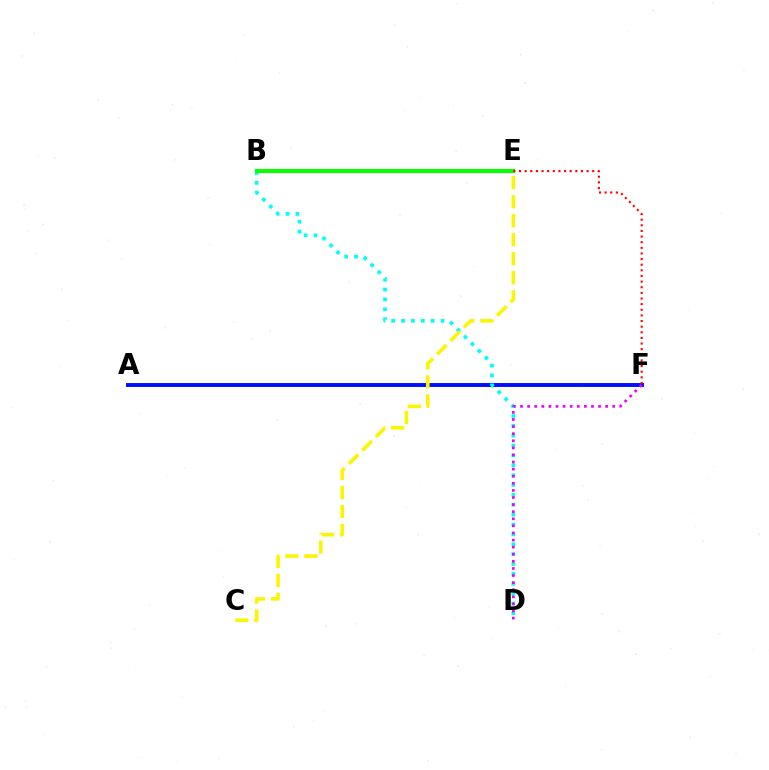{('A', 'F'): [{'color': '#0010ff', 'line_style': 'solid', 'thickness': 2.82}], ('B', 'D'): [{'color': '#00fff6', 'line_style': 'dotted', 'thickness': 2.68}], ('B', 'E'): [{'color': '#08ff00', 'line_style': 'solid', 'thickness': 2.91}], ('C', 'E'): [{'color': '#fcf500', 'line_style': 'dashed', 'thickness': 2.58}], ('D', 'F'): [{'color': '#ee00ff', 'line_style': 'dotted', 'thickness': 1.93}], ('E', 'F'): [{'color': '#ff0000', 'line_style': 'dotted', 'thickness': 1.53}]}